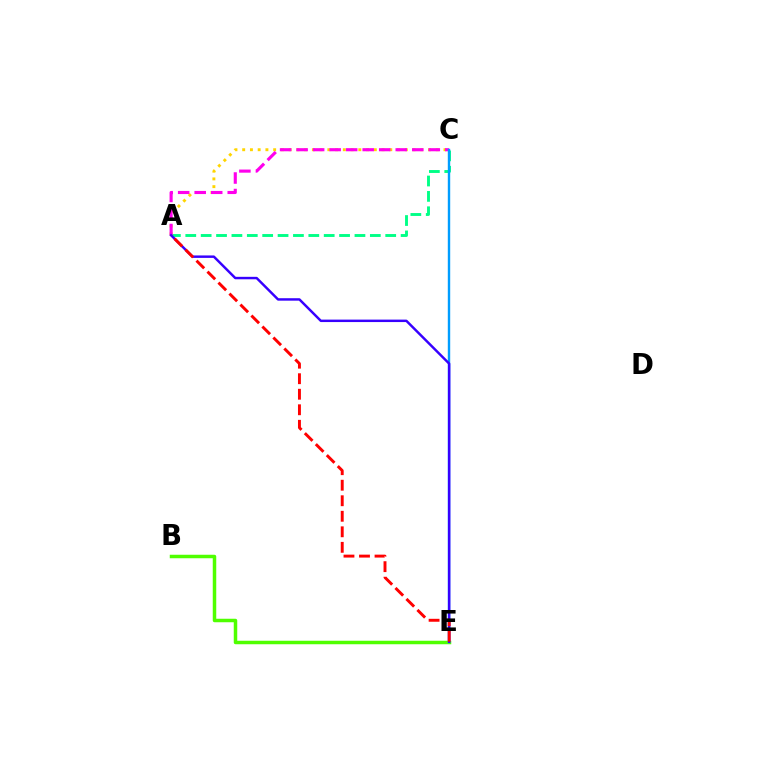{('A', 'C'): [{'color': '#ffd500', 'line_style': 'dotted', 'thickness': 2.1}, {'color': '#00ff86', 'line_style': 'dashed', 'thickness': 2.09}, {'color': '#ff00ed', 'line_style': 'dashed', 'thickness': 2.24}], ('B', 'E'): [{'color': '#4fff00', 'line_style': 'solid', 'thickness': 2.51}], ('C', 'E'): [{'color': '#009eff', 'line_style': 'solid', 'thickness': 1.73}], ('A', 'E'): [{'color': '#3700ff', 'line_style': 'solid', 'thickness': 1.77}, {'color': '#ff0000', 'line_style': 'dashed', 'thickness': 2.11}]}